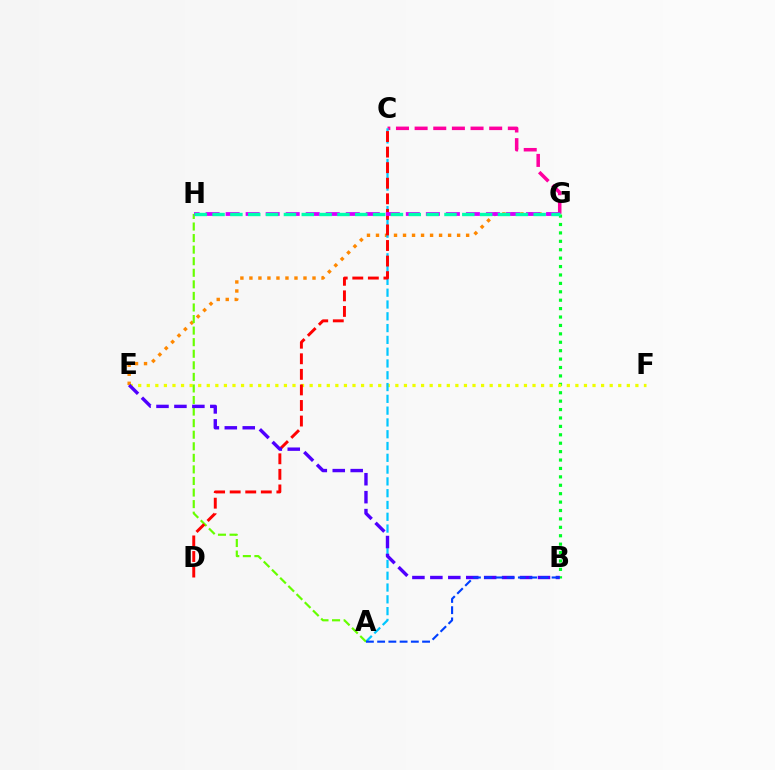{('B', 'G'): [{'color': '#00ff27', 'line_style': 'dotted', 'thickness': 2.29}], ('E', 'G'): [{'color': '#ff8800', 'line_style': 'dotted', 'thickness': 2.45}], ('C', 'G'): [{'color': '#ff00a0', 'line_style': 'dashed', 'thickness': 2.53}], ('E', 'F'): [{'color': '#eeff00', 'line_style': 'dotted', 'thickness': 2.33}], ('A', 'C'): [{'color': '#00c7ff', 'line_style': 'dashed', 'thickness': 1.6}], ('A', 'H'): [{'color': '#66ff00', 'line_style': 'dashed', 'thickness': 1.57}], ('C', 'D'): [{'color': '#ff0000', 'line_style': 'dashed', 'thickness': 2.11}], ('G', 'H'): [{'color': '#d600ff', 'line_style': 'dashed', 'thickness': 2.72}, {'color': '#00ffaf', 'line_style': 'dashed', 'thickness': 2.42}], ('B', 'E'): [{'color': '#4f00ff', 'line_style': 'dashed', 'thickness': 2.44}], ('A', 'B'): [{'color': '#003fff', 'line_style': 'dashed', 'thickness': 1.53}]}